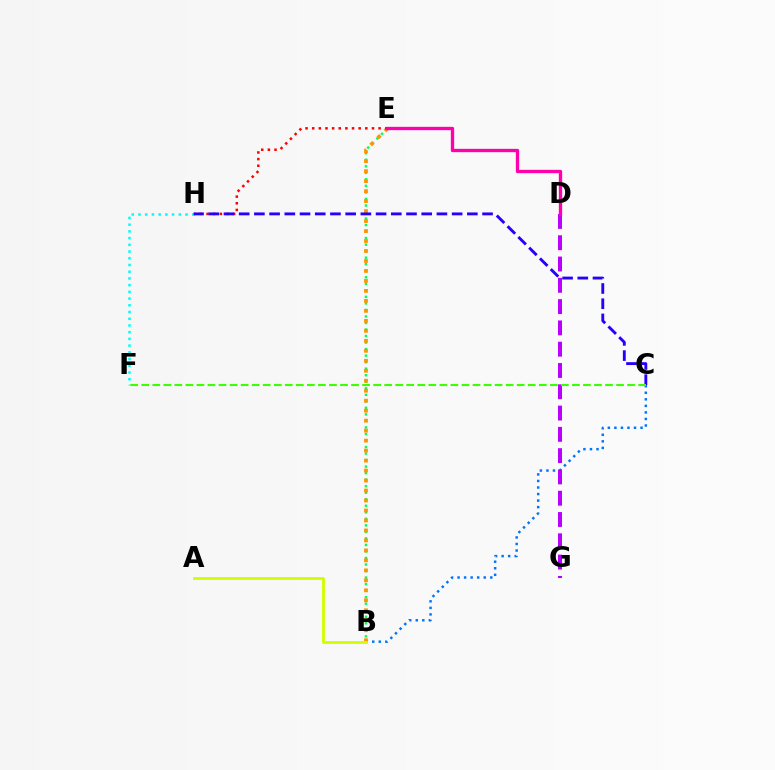{('B', 'C'): [{'color': '#0074ff', 'line_style': 'dotted', 'thickness': 1.78}], ('B', 'E'): [{'color': '#00ff5c', 'line_style': 'dotted', 'thickness': 1.77}, {'color': '#ff9400', 'line_style': 'dotted', 'thickness': 2.71}], ('F', 'H'): [{'color': '#00fff6', 'line_style': 'dotted', 'thickness': 1.83}], ('A', 'B'): [{'color': '#d1ff00', 'line_style': 'solid', 'thickness': 2.06}], ('E', 'H'): [{'color': '#ff0000', 'line_style': 'dotted', 'thickness': 1.8}], ('C', 'H'): [{'color': '#2500ff', 'line_style': 'dashed', 'thickness': 2.07}], ('D', 'G'): [{'color': '#b900ff', 'line_style': 'dashed', 'thickness': 2.89}], ('D', 'E'): [{'color': '#ff00ac', 'line_style': 'solid', 'thickness': 2.39}], ('C', 'F'): [{'color': '#3dff00', 'line_style': 'dashed', 'thickness': 1.5}]}